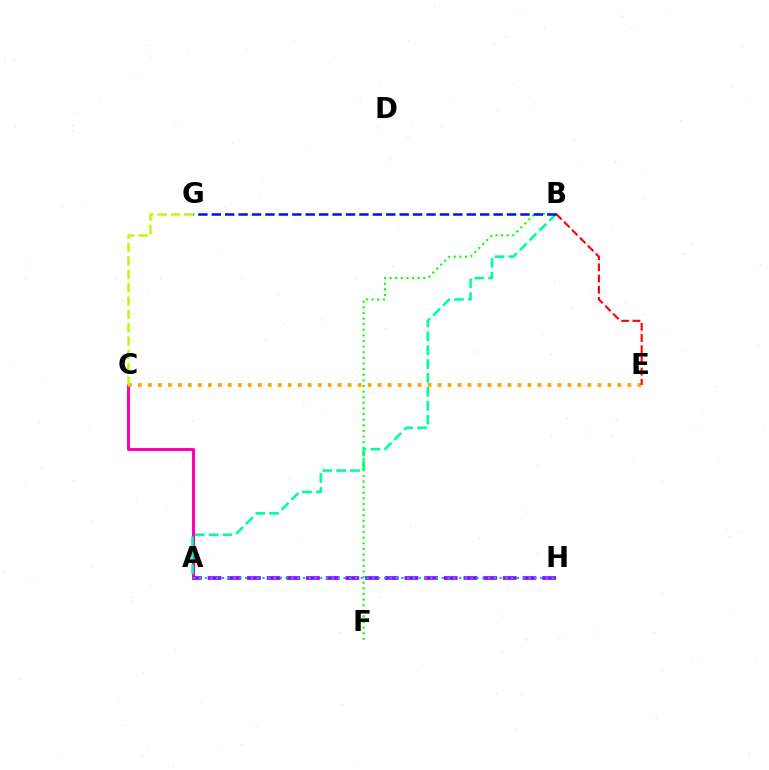{('A', 'C'): [{'color': '#ff00bd', 'line_style': 'solid', 'thickness': 2.18}], ('C', 'E'): [{'color': '#ffa500', 'line_style': 'dotted', 'thickness': 2.71}], ('A', 'H'): [{'color': '#9b00ff', 'line_style': 'dashed', 'thickness': 2.67}, {'color': '#00b5ff', 'line_style': 'dotted', 'thickness': 1.57}], ('C', 'G'): [{'color': '#b3ff00', 'line_style': 'dashed', 'thickness': 1.81}], ('A', 'B'): [{'color': '#00ff9d', 'line_style': 'dashed', 'thickness': 1.89}], ('B', 'E'): [{'color': '#ff0000', 'line_style': 'dashed', 'thickness': 1.52}], ('B', 'F'): [{'color': '#08ff00', 'line_style': 'dotted', 'thickness': 1.53}], ('B', 'G'): [{'color': '#0010ff', 'line_style': 'dashed', 'thickness': 1.82}]}